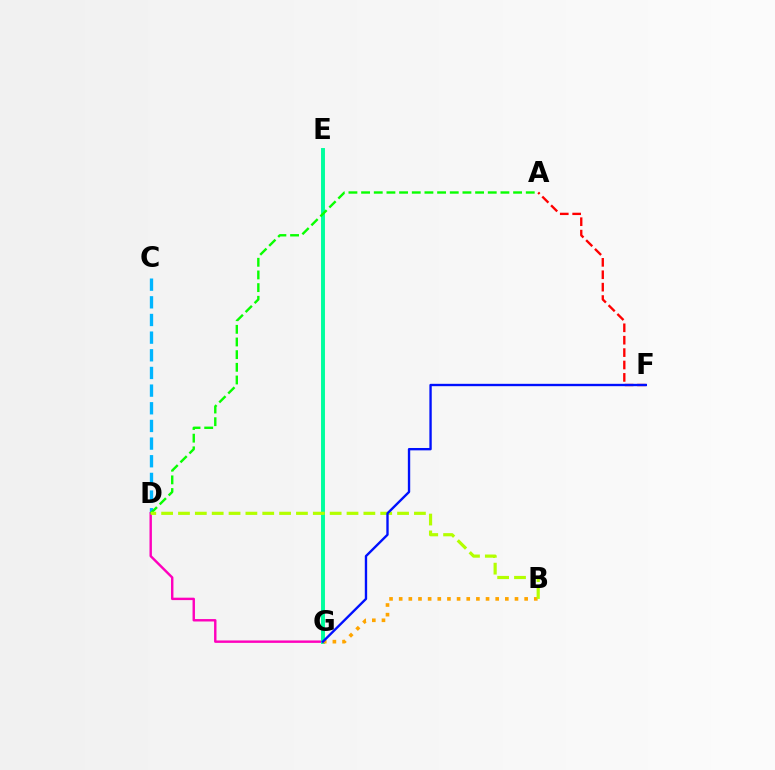{('C', 'D'): [{'color': '#00b5ff', 'line_style': 'dashed', 'thickness': 2.4}], ('E', 'G'): [{'color': '#9b00ff', 'line_style': 'solid', 'thickness': 1.6}, {'color': '#00ff9d', 'line_style': 'solid', 'thickness': 2.83}], ('D', 'G'): [{'color': '#ff00bd', 'line_style': 'solid', 'thickness': 1.74}], ('A', 'F'): [{'color': '#ff0000', 'line_style': 'dashed', 'thickness': 1.68}], ('B', 'G'): [{'color': '#ffa500', 'line_style': 'dotted', 'thickness': 2.62}], ('A', 'D'): [{'color': '#08ff00', 'line_style': 'dashed', 'thickness': 1.72}], ('B', 'D'): [{'color': '#b3ff00', 'line_style': 'dashed', 'thickness': 2.29}], ('F', 'G'): [{'color': '#0010ff', 'line_style': 'solid', 'thickness': 1.7}]}